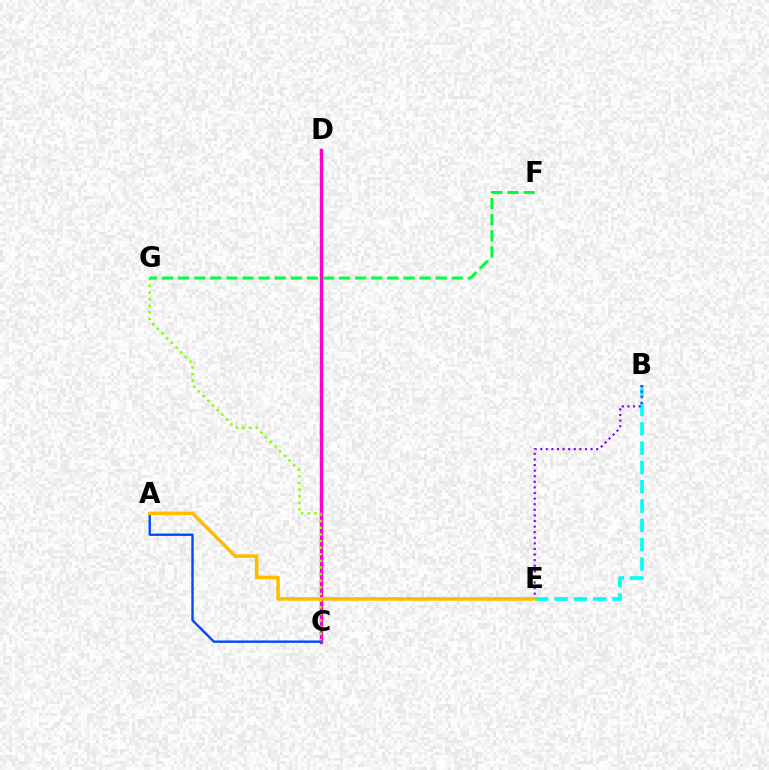{('C', 'D'): [{'color': '#ff0000', 'line_style': 'dotted', 'thickness': 2.26}, {'color': '#ff00cf', 'line_style': 'solid', 'thickness': 2.4}], ('C', 'G'): [{'color': '#84ff00', 'line_style': 'dotted', 'thickness': 1.8}], ('B', 'E'): [{'color': '#00fff6', 'line_style': 'dashed', 'thickness': 2.62}, {'color': '#7200ff', 'line_style': 'dotted', 'thickness': 1.52}], ('F', 'G'): [{'color': '#00ff39', 'line_style': 'dashed', 'thickness': 2.19}], ('A', 'C'): [{'color': '#004bff', 'line_style': 'solid', 'thickness': 1.73}], ('A', 'E'): [{'color': '#ffbd00', 'line_style': 'solid', 'thickness': 2.59}]}